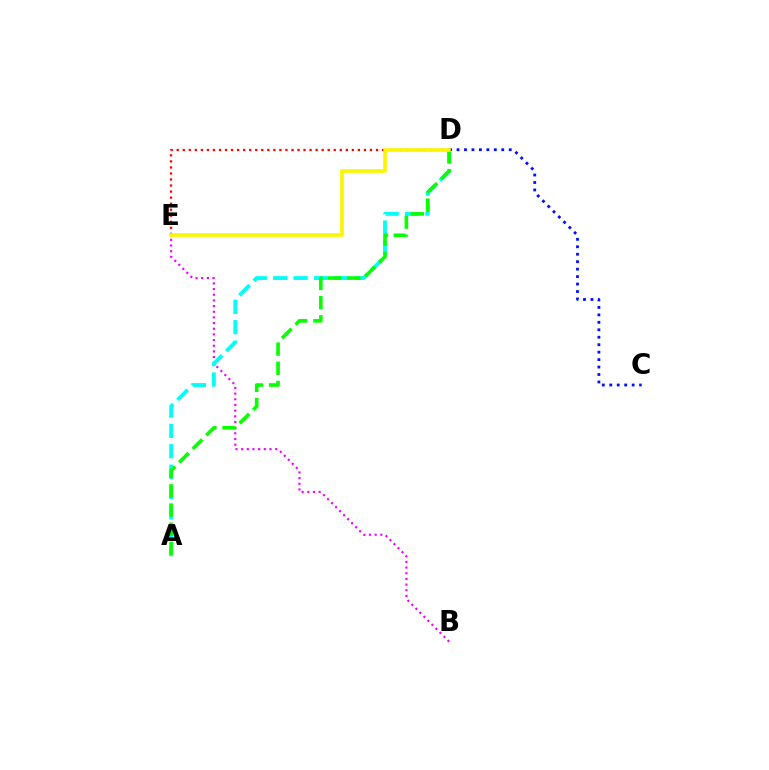{('D', 'E'): [{'color': '#ff0000', 'line_style': 'dotted', 'thickness': 1.64}, {'color': '#fcf500', 'line_style': 'solid', 'thickness': 2.62}], ('B', 'E'): [{'color': '#ee00ff', 'line_style': 'dotted', 'thickness': 1.54}], ('A', 'D'): [{'color': '#00fff6', 'line_style': 'dashed', 'thickness': 2.77}, {'color': '#08ff00', 'line_style': 'dashed', 'thickness': 2.61}], ('C', 'D'): [{'color': '#0010ff', 'line_style': 'dotted', 'thickness': 2.03}]}